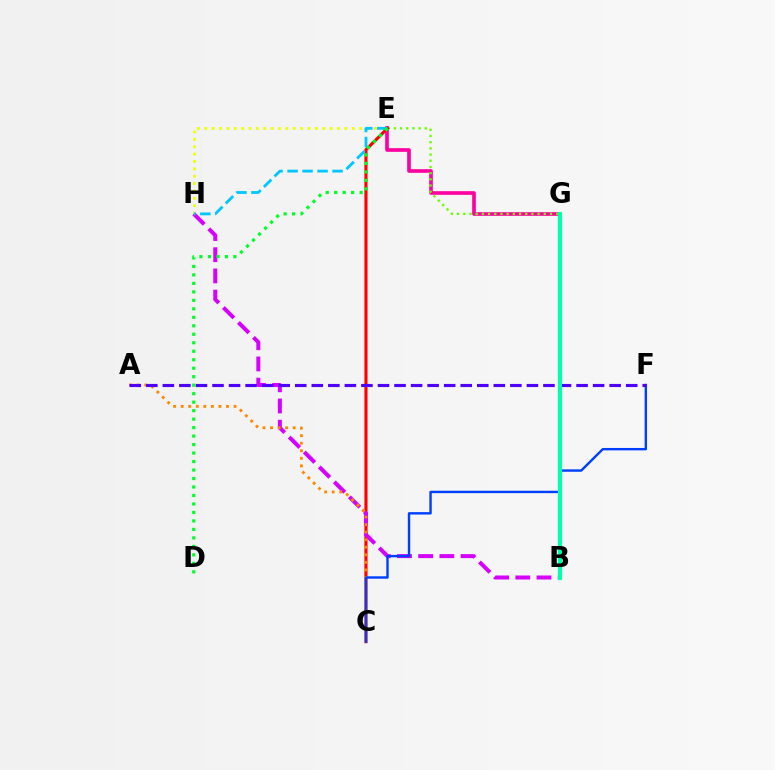{('E', 'G'): [{'color': '#ff00a0', 'line_style': 'solid', 'thickness': 2.64}, {'color': '#66ff00', 'line_style': 'dotted', 'thickness': 1.68}], ('C', 'E'): [{'color': '#ff0000', 'line_style': 'solid', 'thickness': 2.25}], ('E', 'H'): [{'color': '#eeff00', 'line_style': 'dotted', 'thickness': 2.0}, {'color': '#00c7ff', 'line_style': 'dashed', 'thickness': 2.04}], ('B', 'H'): [{'color': '#d600ff', 'line_style': 'dashed', 'thickness': 2.88}], ('A', 'C'): [{'color': '#ff8800', 'line_style': 'dotted', 'thickness': 2.05}], ('C', 'F'): [{'color': '#003fff', 'line_style': 'solid', 'thickness': 1.73}], ('A', 'F'): [{'color': '#4f00ff', 'line_style': 'dashed', 'thickness': 2.25}], ('D', 'E'): [{'color': '#00ff27', 'line_style': 'dotted', 'thickness': 2.31}], ('B', 'G'): [{'color': '#00ffaf', 'line_style': 'solid', 'thickness': 2.96}]}